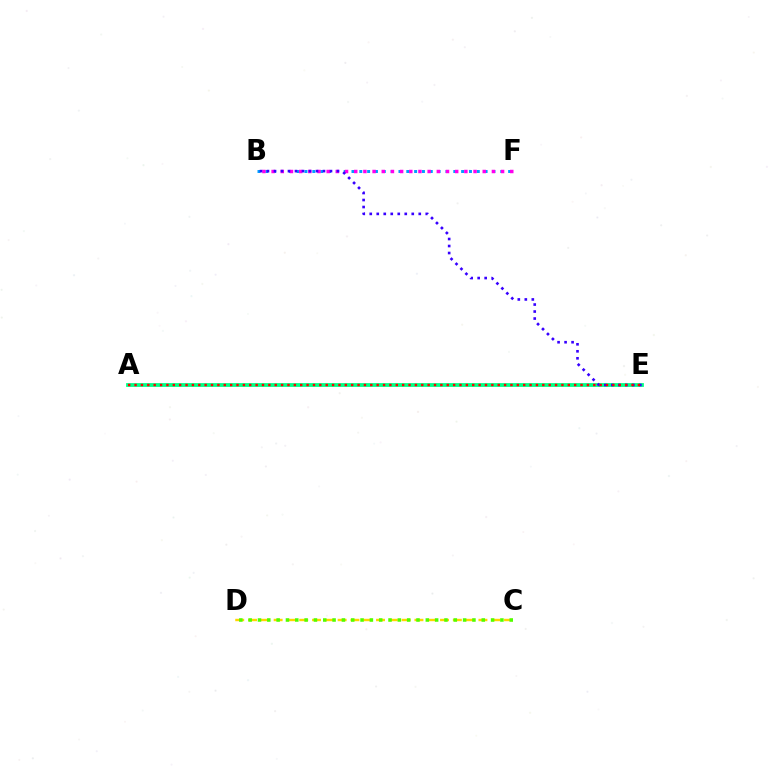{('B', 'F'): [{'color': '#009eff', 'line_style': 'dotted', 'thickness': 2.13}, {'color': '#ff00ed', 'line_style': 'dotted', 'thickness': 2.49}], ('A', 'E'): [{'color': '#00ff86', 'line_style': 'solid', 'thickness': 2.73}, {'color': '#ff0000', 'line_style': 'dotted', 'thickness': 1.73}], ('C', 'D'): [{'color': '#ffd500', 'line_style': 'dashed', 'thickness': 1.74}, {'color': '#4fff00', 'line_style': 'dotted', 'thickness': 2.53}], ('B', 'E'): [{'color': '#3700ff', 'line_style': 'dotted', 'thickness': 1.9}]}